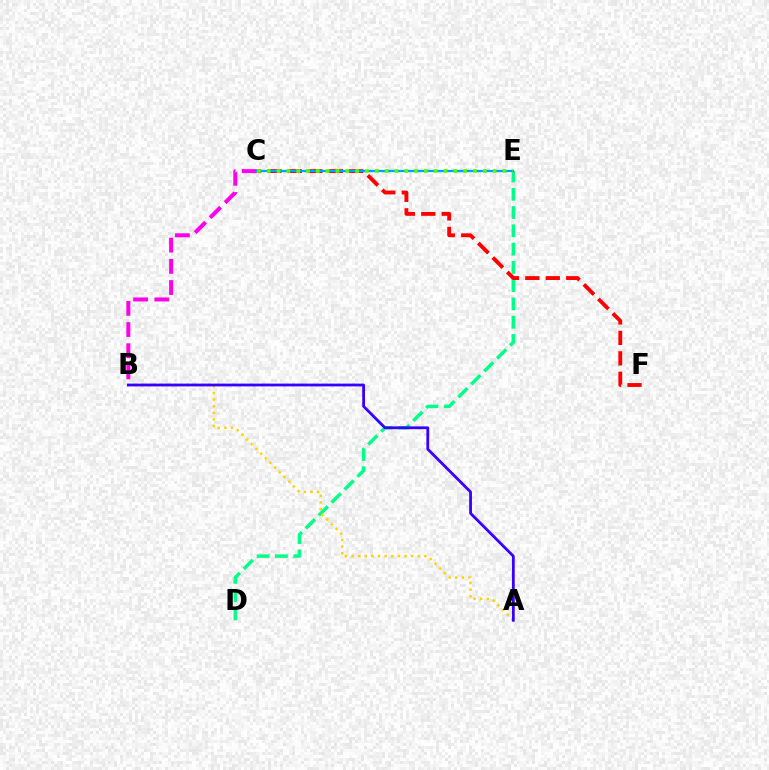{('D', 'E'): [{'color': '#00ff86', 'line_style': 'dashed', 'thickness': 2.48}], ('A', 'B'): [{'color': '#ffd500', 'line_style': 'dotted', 'thickness': 1.8}, {'color': '#3700ff', 'line_style': 'solid', 'thickness': 2.01}], ('B', 'C'): [{'color': '#ff00ed', 'line_style': 'dashed', 'thickness': 2.88}], ('C', 'F'): [{'color': '#ff0000', 'line_style': 'dashed', 'thickness': 2.78}], ('C', 'E'): [{'color': '#009eff', 'line_style': 'solid', 'thickness': 1.62}, {'color': '#4fff00', 'line_style': 'dotted', 'thickness': 2.67}]}